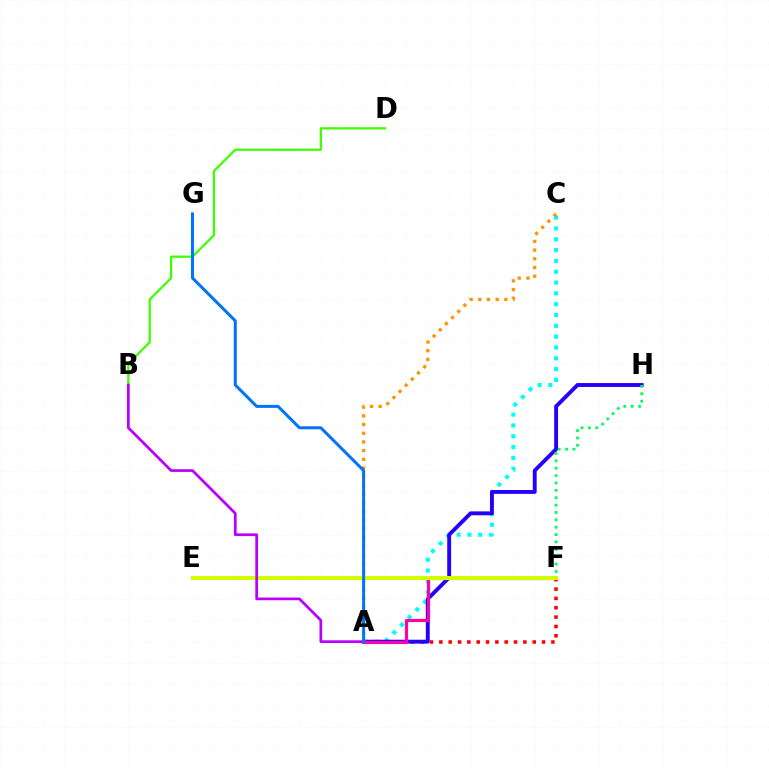{('A', 'C'): [{'color': '#00fff6', 'line_style': 'dotted', 'thickness': 2.94}, {'color': '#ff9400', 'line_style': 'dotted', 'thickness': 2.36}], ('A', 'F'): [{'color': '#ff0000', 'line_style': 'dotted', 'thickness': 2.54}, {'color': '#ff00ac', 'line_style': 'solid', 'thickness': 2.28}], ('A', 'H'): [{'color': '#2500ff', 'line_style': 'solid', 'thickness': 2.79}], ('F', 'H'): [{'color': '#00ff5c', 'line_style': 'dotted', 'thickness': 2.0}], ('B', 'D'): [{'color': '#3dff00', 'line_style': 'solid', 'thickness': 1.61}], ('E', 'F'): [{'color': '#d1ff00', 'line_style': 'solid', 'thickness': 2.93}], ('A', 'B'): [{'color': '#b900ff', 'line_style': 'solid', 'thickness': 1.96}], ('A', 'G'): [{'color': '#0074ff', 'line_style': 'solid', 'thickness': 2.16}]}